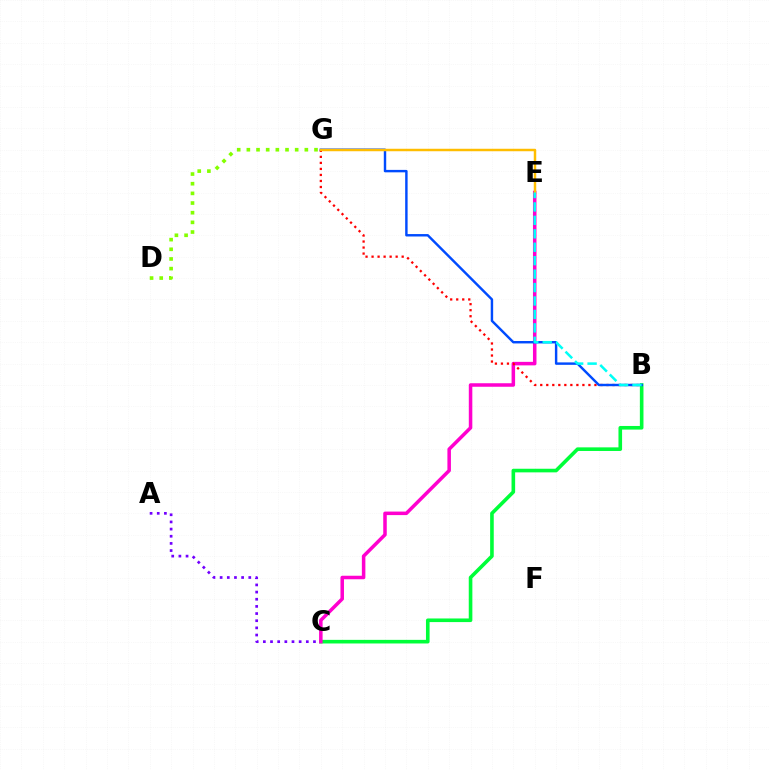{('A', 'C'): [{'color': '#7200ff', 'line_style': 'dotted', 'thickness': 1.95}], ('B', 'C'): [{'color': '#00ff39', 'line_style': 'solid', 'thickness': 2.6}], ('C', 'E'): [{'color': '#ff00cf', 'line_style': 'solid', 'thickness': 2.53}], ('B', 'G'): [{'color': '#ff0000', 'line_style': 'dotted', 'thickness': 1.64}, {'color': '#004bff', 'line_style': 'solid', 'thickness': 1.75}], ('D', 'G'): [{'color': '#84ff00', 'line_style': 'dotted', 'thickness': 2.63}], ('E', 'G'): [{'color': '#ffbd00', 'line_style': 'solid', 'thickness': 1.78}], ('B', 'E'): [{'color': '#00fff6', 'line_style': 'dashed', 'thickness': 1.83}]}